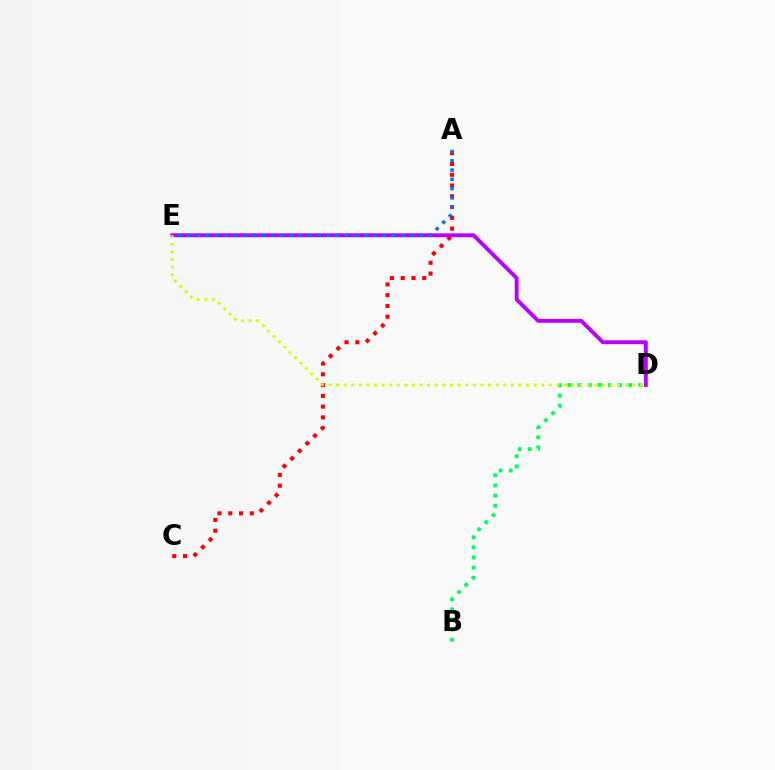{('A', 'C'): [{'color': '#ff0000', 'line_style': 'dotted', 'thickness': 2.93}], ('D', 'E'): [{'color': '#b900ff', 'line_style': 'solid', 'thickness': 2.8}, {'color': '#d1ff00', 'line_style': 'dotted', 'thickness': 2.06}], ('B', 'D'): [{'color': '#00ff5c', 'line_style': 'dotted', 'thickness': 2.75}], ('A', 'E'): [{'color': '#0074ff', 'line_style': 'dotted', 'thickness': 2.52}]}